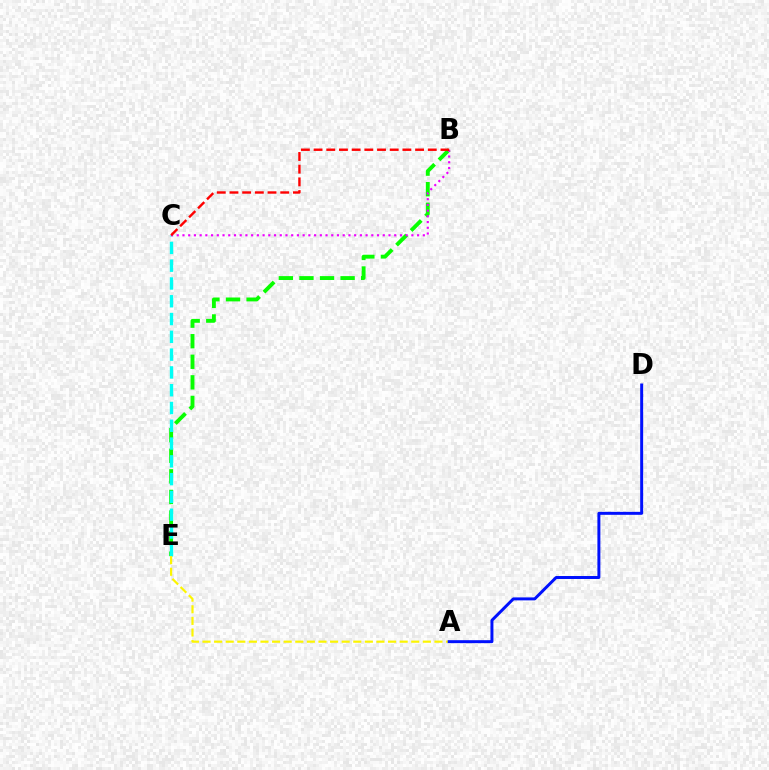{('B', 'E'): [{'color': '#08ff00', 'line_style': 'dashed', 'thickness': 2.79}], ('C', 'E'): [{'color': '#00fff6', 'line_style': 'dashed', 'thickness': 2.42}], ('B', 'C'): [{'color': '#ee00ff', 'line_style': 'dotted', 'thickness': 1.55}, {'color': '#ff0000', 'line_style': 'dashed', 'thickness': 1.72}], ('A', 'E'): [{'color': '#fcf500', 'line_style': 'dashed', 'thickness': 1.58}], ('A', 'D'): [{'color': '#0010ff', 'line_style': 'solid', 'thickness': 2.14}]}